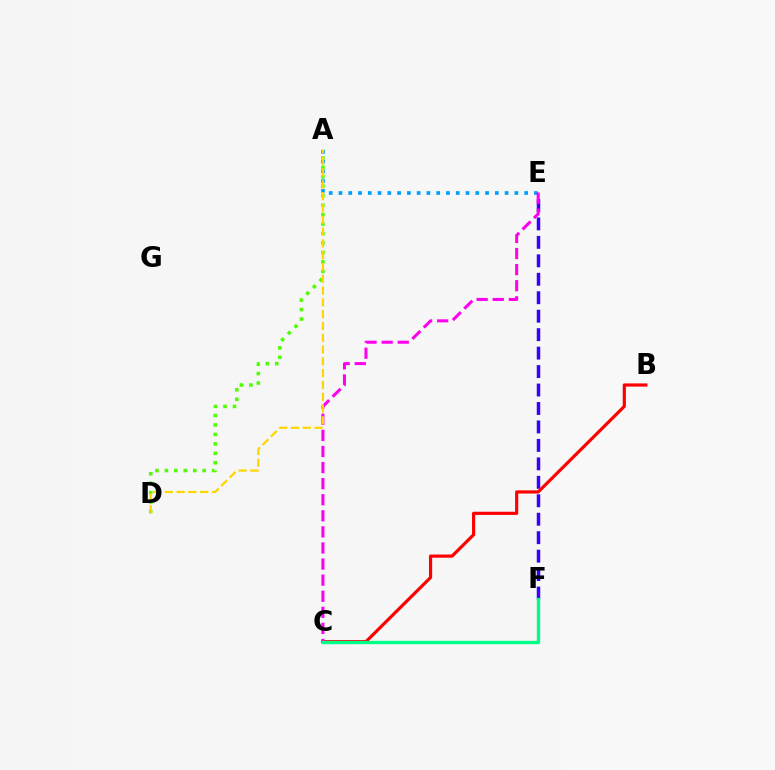{('E', 'F'): [{'color': '#3700ff', 'line_style': 'dashed', 'thickness': 2.51}], ('B', 'C'): [{'color': '#ff0000', 'line_style': 'solid', 'thickness': 2.29}], ('A', 'E'): [{'color': '#009eff', 'line_style': 'dotted', 'thickness': 2.65}], ('C', 'E'): [{'color': '#ff00ed', 'line_style': 'dashed', 'thickness': 2.19}], ('C', 'F'): [{'color': '#00ff86', 'line_style': 'solid', 'thickness': 2.41}], ('A', 'D'): [{'color': '#4fff00', 'line_style': 'dotted', 'thickness': 2.57}, {'color': '#ffd500', 'line_style': 'dashed', 'thickness': 1.6}]}